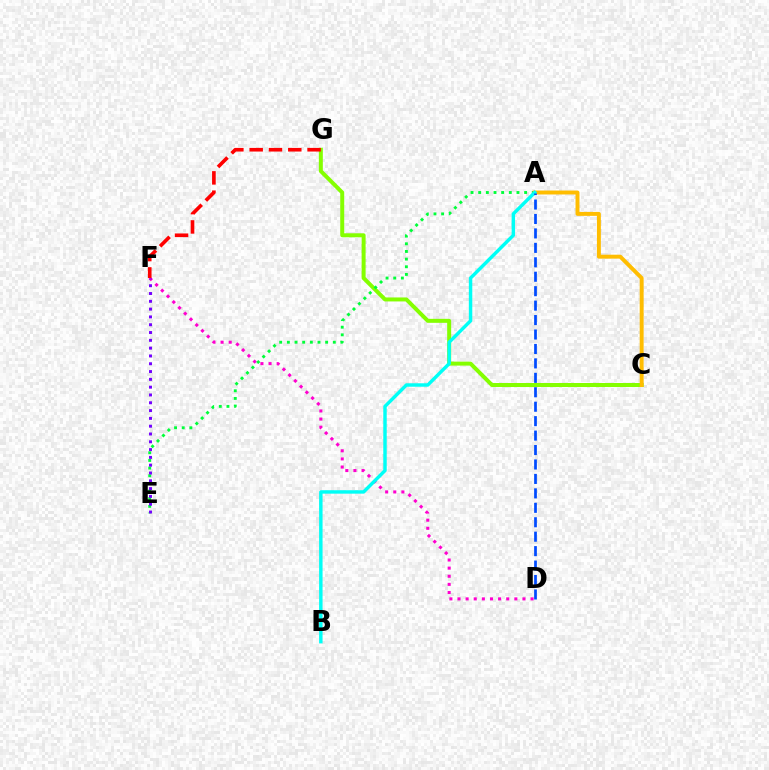{('C', 'G'): [{'color': '#84ff00', 'line_style': 'solid', 'thickness': 2.87}], ('D', 'F'): [{'color': '#ff00cf', 'line_style': 'dotted', 'thickness': 2.21}], ('A', 'E'): [{'color': '#00ff39', 'line_style': 'dotted', 'thickness': 2.08}], ('A', 'C'): [{'color': '#ffbd00', 'line_style': 'solid', 'thickness': 2.83}], ('A', 'B'): [{'color': '#00fff6', 'line_style': 'solid', 'thickness': 2.48}], ('A', 'D'): [{'color': '#004bff', 'line_style': 'dashed', 'thickness': 1.96}], ('E', 'F'): [{'color': '#7200ff', 'line_style': 'dotted', 'thickness': 2.12}], ('F', 'G'): [{'color': '#ff0000', 'line_style': 'dashed', 'thickness': 2.62}]}